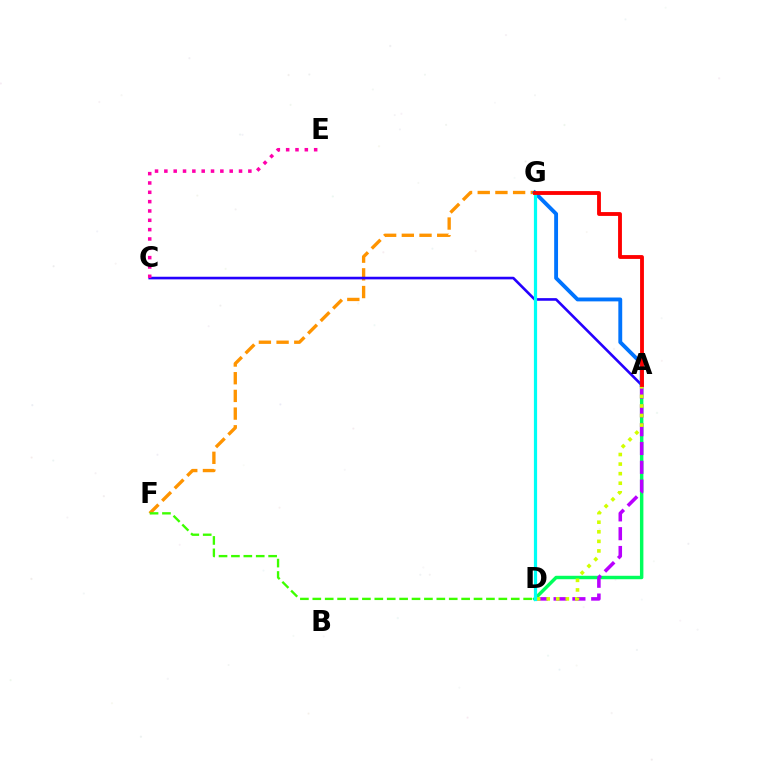{('F', 'G'): [{'color': '#ff9400', 'line_style': 'dashed', 'thickness': 2.4}], ('A', 'D'): [{'color': '#00ff5c', 'line_style': 'solid', 'thickness': 2.48}, {'color': '#b900ff', 'line_style': 'dashed', 'thickness': 2.56}, {'color': '#d1ff00', 'line_style': 'dotted', 'thickness': 2.6}], ('A', 'C'): [{'color': '#2500ff', 'line_style': 'solid', 'thickness': 1.89}], ('C', 'E'): [{'color': '#ff00ac', 'line_style': 'dotted', 'thickness': 2.54}], ('A', 'G'): [{'color': '#0074ff', 'line_style': 'solid', 'thickness': 2.78}, {'color': '#ff0000', 'line_style': 'solid', 'thickness': 2.77}], ('D', 'F'): [{'color': '#3dff00', 'line_style': 'dashed', 'thickness': 1.68}], ('D', 'G'): [{'color': '#00fff6', 'line_style': 'solid', 'thickness': 2.31}]}